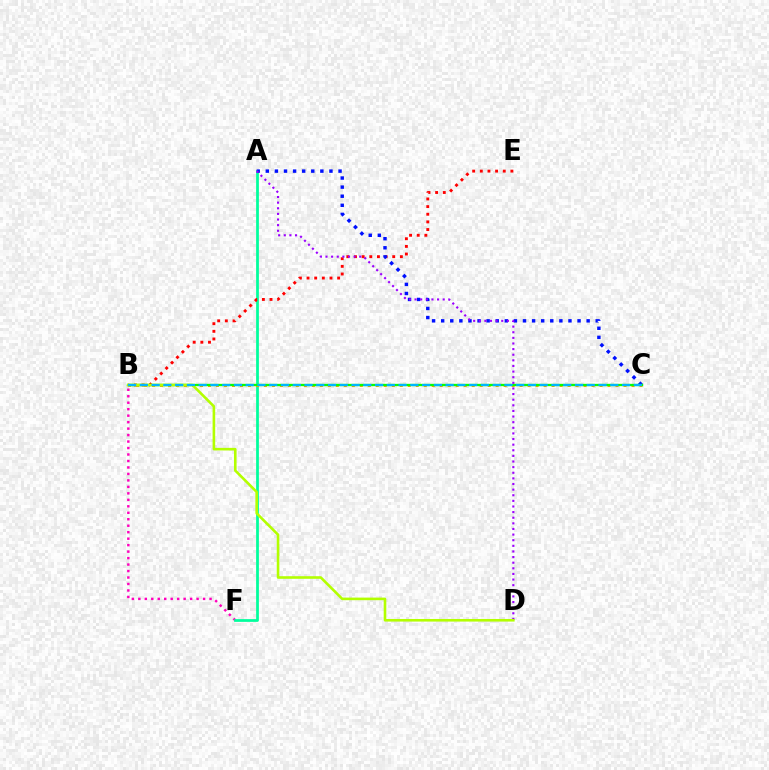{('B', 'F'): [{'color': '#ff00bd', 'line_style': 'dotted', 'thickness': 1.76}], ('A', 'F'): [{'color': '#00ff9d', 'line_style': 'solid', 'thickness': 1.98}], ('B', 'E'): [{'color': '#ff0000', 'line_style': 'dotted', 'thickness': 2.08}], ('A', 'C'): [{'color': '#0010ff', 'line_style': 'dotted', 'thickness': 2.47}], ('B', 'C'): [{'color': '#ffa500', 'line_style': 'dotted', 'thickness': 2.17}, {'color': '#08ff00', 'line_style': 'solid', 'thickness': 1.67}, {'color': '#00b5ff', 'line_style': 'dashed', 'thickness': 1.6}], ('A', 'D'): [{'color': '#9b00ff', 'line_style': 'dotted', 'thickness': 1.53}], ('B', 'D'): [{'color': '#b3ff00', 'line_style': 'solid', 'thickness': 1.87}]}